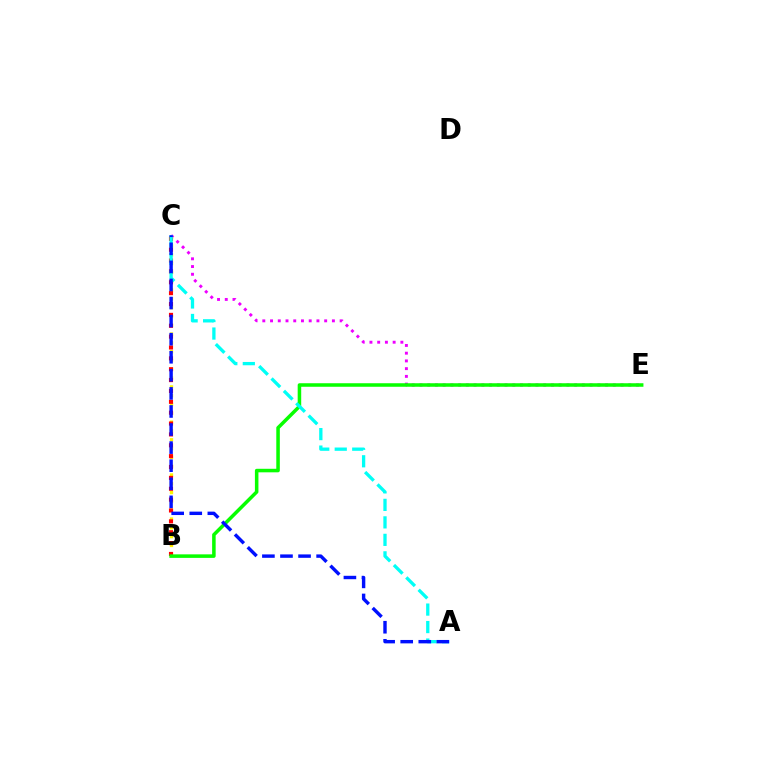{('B', 'C'): [{'color': '#fcf500', 'line_style': 'dotted', 'thickness': 2.39}, {'color': '#ff0000', 'line_style': 'dotted', 'thickness': 2.95}], ('C', 'E'): [{'color': '#ee00ff', 'line_style': 'dotted', 'thickness': 2.1}], ('B', 'E'): [{'color': '#08ff00', 'line_style': 'solid', 'thickness': 2.54}], ('A', 'C'): [{'color': '#00fff6', 'line_style': 'dashed', 'thickness': 2.38}, {'color': '#0010ff', 'line_style': 'dashed', 'thickness': 2.46}]}